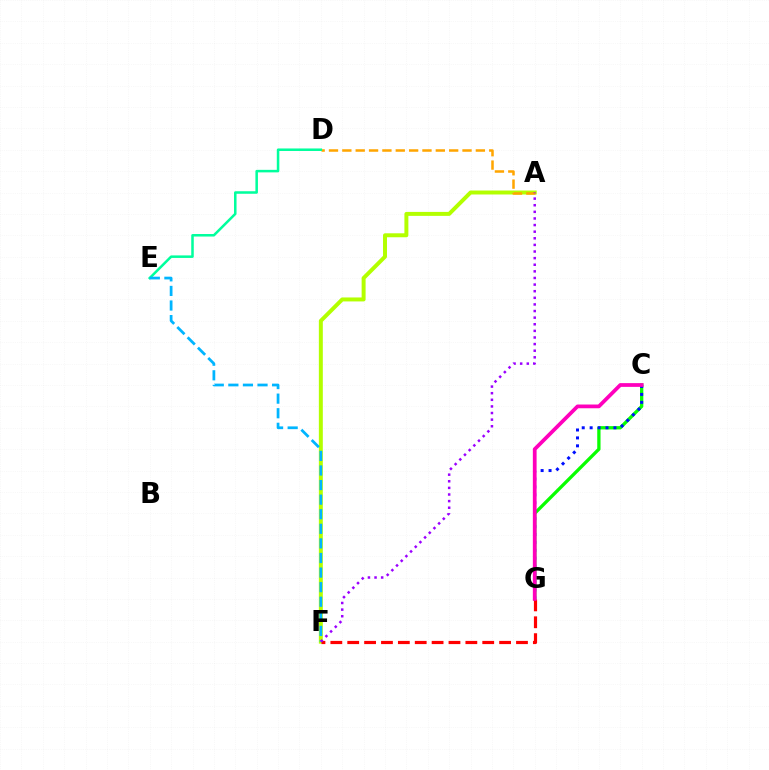{('A', 'F'): [{'color': '#b3ff00', 'line_style': 'solid', 'thickness': 2.86}, {'color': '#9b00ff', 'line_style': 'dotted', 'thickness': 1.8}], ('C', 'G'): [{'color': '#08ff00', 'line_style': 'solid', 'thickness': 2.37}, {'color': '#0010ff', 'line_style': 'dotted', 'thickness': 2.15}, {'color': '#ff00bd', 'line_style': 'solid', 'thickness': 2.7}], ('A', 'D'): [{'color': '#ffa500', 'line_style': 'dashed', 'thickness': 1.81}], ('D', 'E'): [{'color': '#00ff9d', 'line_style': 'solid', 'thickness': 1.82}], ('F', 'G'): [{'color': '#ff0000', 'line_style': 'dashed', 'thickness': 2.29}], ('E', 'F'): [{'color': '#00b5ff', 'line_style': 'dashed', 'thickness': 1.98}]}